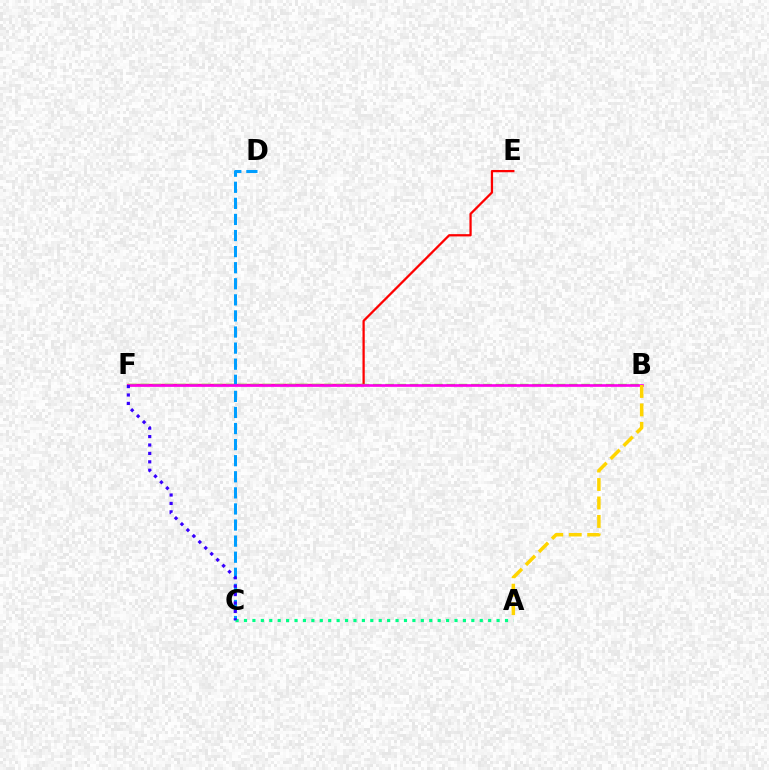{('E', 'F'): [{'color': '#ff0000', 'line_style': 'solid', 'thickness': 1.63}], ('B', 'F'): [{'color': '#4fff00', 'line_style': 'dashed', 'thickness': 1.66}, {'color': '#ff00ed', 'line_style': 'solid', 'thickness': 1.91}], ('C', 'D'): [{'color': '#009eff', 'line_style': 'dashed', 'thickness': 2.18}], ('A', 'B'): [{'color': '#ffd500', 'line_style': 'dashed', 'thickness': 2.51}], ('A', 'C'): [{'color': '#00ff86', 'line_style': 'dotted', 'thickness': 2.29}], ('C', 'F'): [{'color': '#3700ff', 'line_style': 'dotted', 'thickness': 2.28}]}